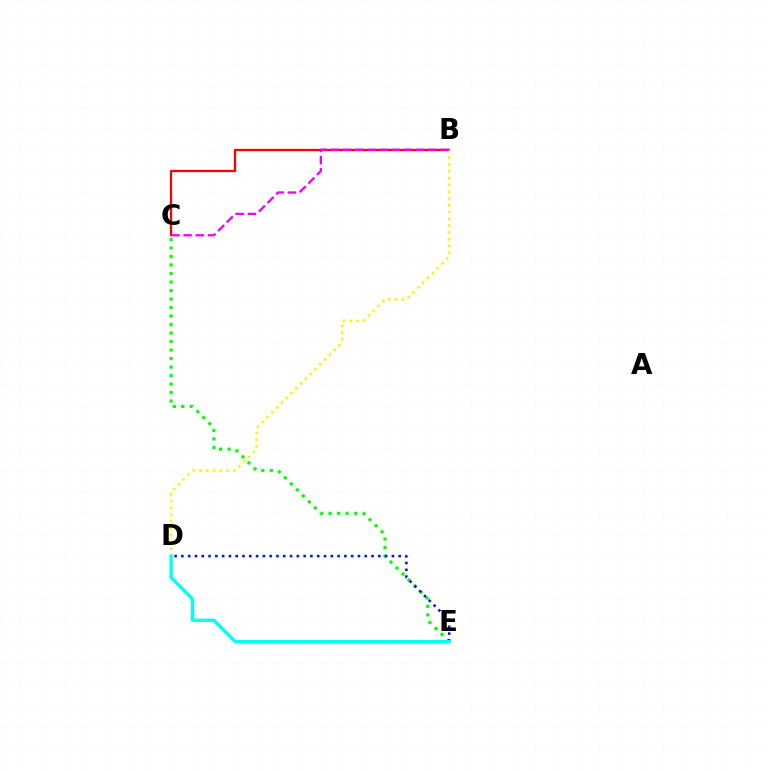{('B', 'C'): [{'color': '#ff0000', 'line_style': 'solid', 'thickness': 1.65}, {'color': '#ee00ff', 'line_style': 'dashed', 'thickness': 1.66}], ('B', 'D'): [{'color': '#fcf500', 'line_style': 'dotted', 'thickness': 1.84}], ('C', 'E'): [{'color': '#08ff00', 'line_style': 'dotted', 'thickness': 2.31}], ('D', 'E'): [{'color': '#0010ff', 'line_style': 'dotted', 'thickness': 1.85}, {'color': '#00fff6', 'line_style': 'solid', 'thickness': 2.4}]}